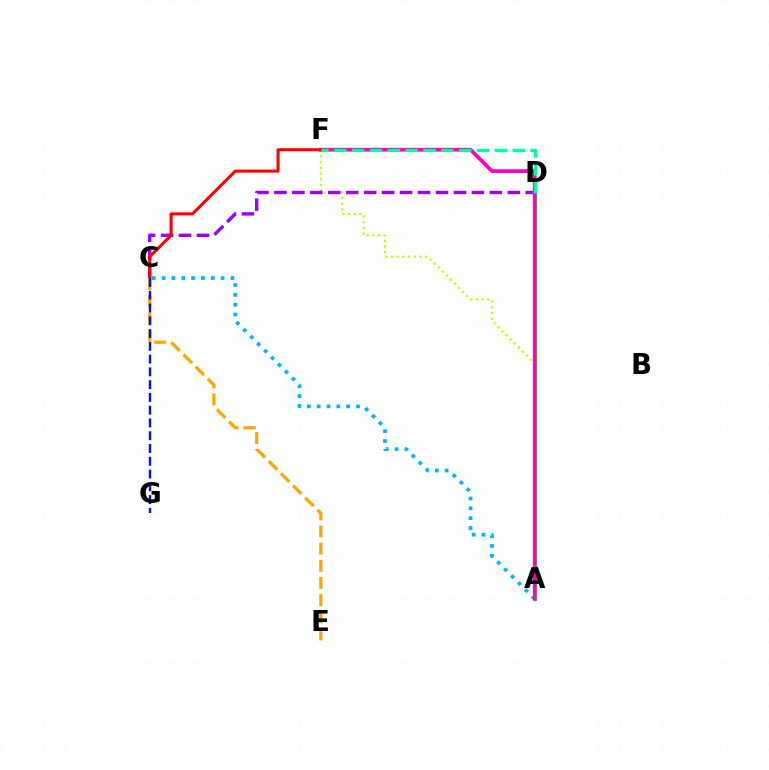{('A', 'F'): [{'color': '#b3ff00', 'line_style': 'dotted', 'thickness': 1.55}, {'color': '#ff00bd', 'line_style': 'solid', 'thickness': 2.7}], ('A', 'C'): [{'color': '#00b5ff', 'line_style': 'dotted', 'thickness': 2.67}], ('A', 'D'): [{'color': '#08ff00', 'line_style': 'solid', 'thickness': 2.31}], ('C', 'D'): [{'color': '#9b00ff', 'line_style': 'dashed', 'thickness': 2.44}], ('C', 'F'): [{'color': '#ff0000', 'line_style': 'solid', 'thickness': 2.2}], ('D', 'F'): [{'color': '#00ff9d', 'line_style': 'dashed', 'thickness': 2.42}], ('C', 'E'): [{'color': '#ffa500', 'line_style': 'dashed', 'thickness': 2.33}], ('C', 'G'): [{'color': '#0010ff', 'line_style': 'dashed', 'thickness': 1.74}]}